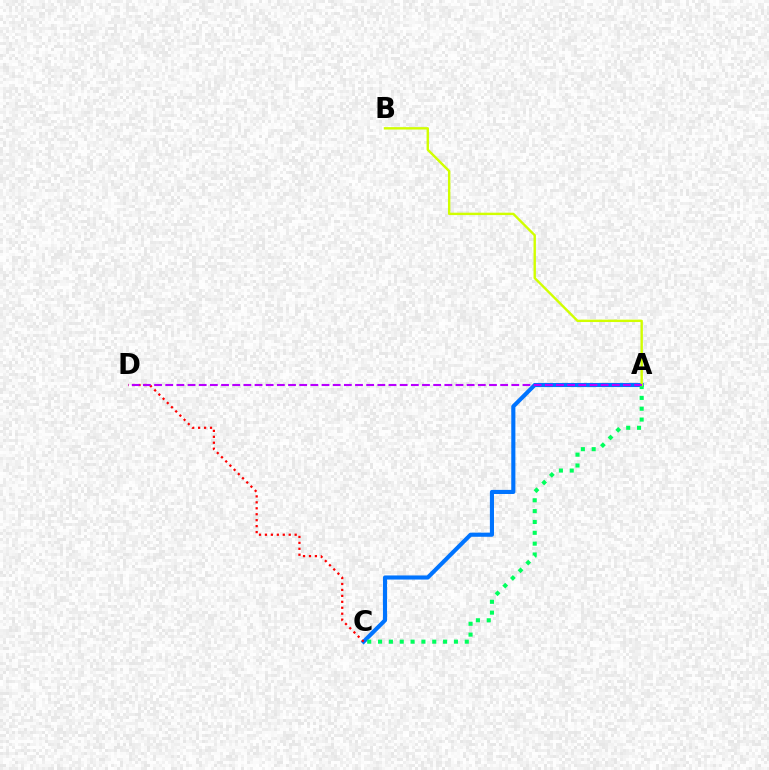{('A', 'C'): [{'color': '#0074ff', 'line_style': 'solid', 'thickness': 2.96}, {'color': '#00ff5c', 'line_style': 'dotted', 'thickness': 2.95}], ('C', 'D'): [{'color': '#ff0000', 'line_style': 'dotted', 'thickness': 1.62}], ('A', 'B'): [{'color': '#d1ff00', 'line_style': 'solid', 'thickness': 1.73}], ('A', 'D'): [{'color': '#b900ff', 'line_style': 'dashed', 'thickness': 1.52}]}